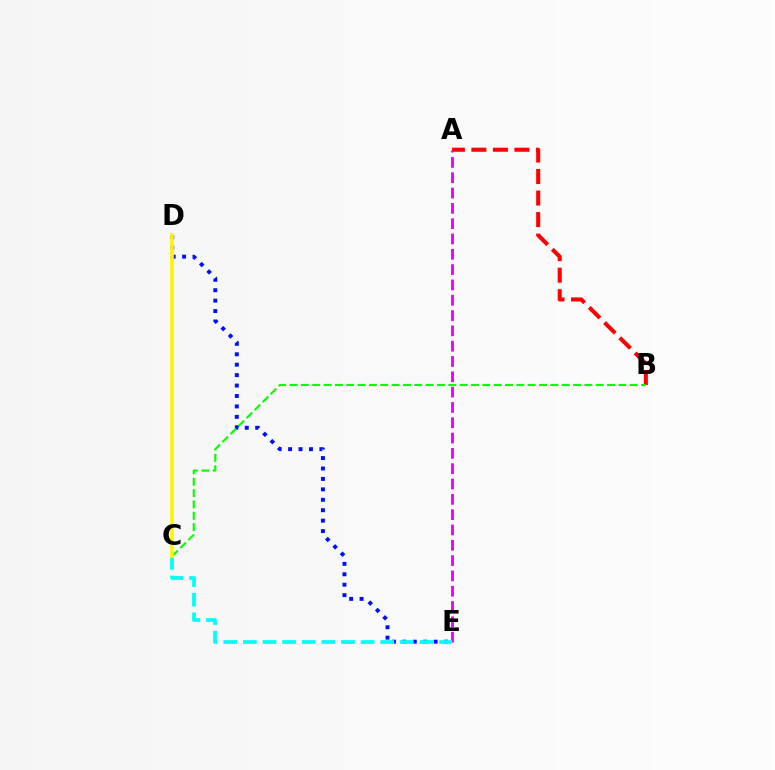{('D', 'E'): [{'color': '#0010ff', 'line_style': 'dotted', 'thickness': 2.83}], ('A', 'B'): [{'color': '#ff0000', 'line_style': 'dashed', 'thickness': 2.92}], ('A', 'E'): [{'color': '#ee00ff', 'line_style': 'dashed', 'thickness': 2.08}], ('B', 'C'): [{'color': '#08ff00', 'line_style': 'dashed', 'thickness': 1.54}], ('C', 'E'): [{'color': '#00fff6', 'line_style': 'dashed', 'thickness': 2.67}], ('C', 'D'): [{'color': '#fcf500', 'line_style': 'solid', 'thickness': 2.62}]}